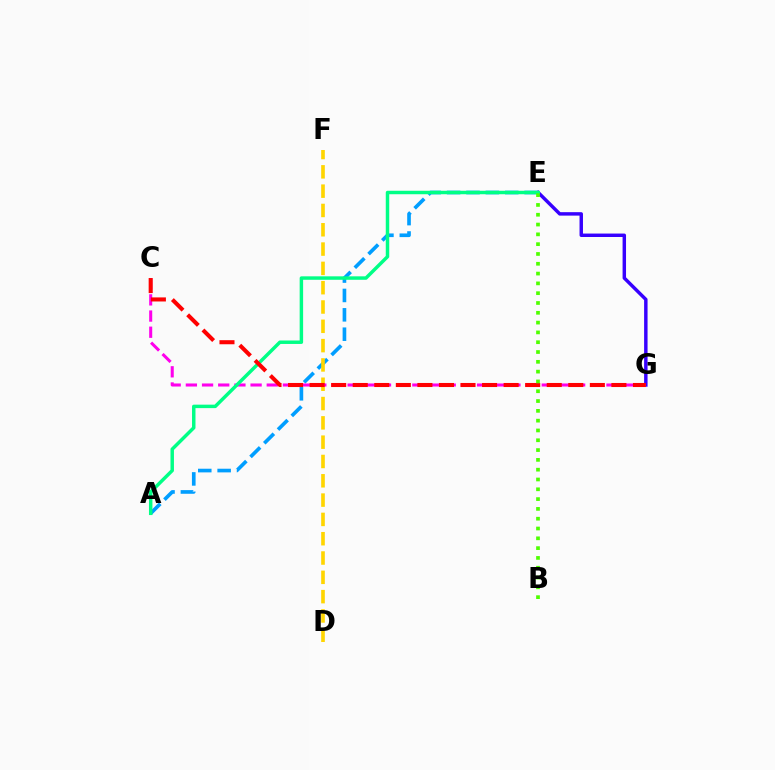{('A', 'E'): [{'color': '#009eff', 'line_style': 'dashed', 'thickness': 2.63}, {'color': '#00ff86', 'line_style': 'solid', 'thickness': 2.49}], ('E', 'G'): [{'color': '#3700ff', 'line_style': 'solid', 'thickness': 2.48}], ('D', 'F'): [{'color': '#ffd500', 'line_style': 'dashed', 'thickness': 2.62}], ('C', 'G'): [{'color': '#ff00ed', 'line_style': 'dashed', 'thickness': 2.2}, {'color': '#ff0000', 'line_style': 'dashed', 'thickness': 2.93}], ('B', 'E'): [{'color': '#4fff00', 'line_style': 'dotted', 'thickness': 2.66}]}